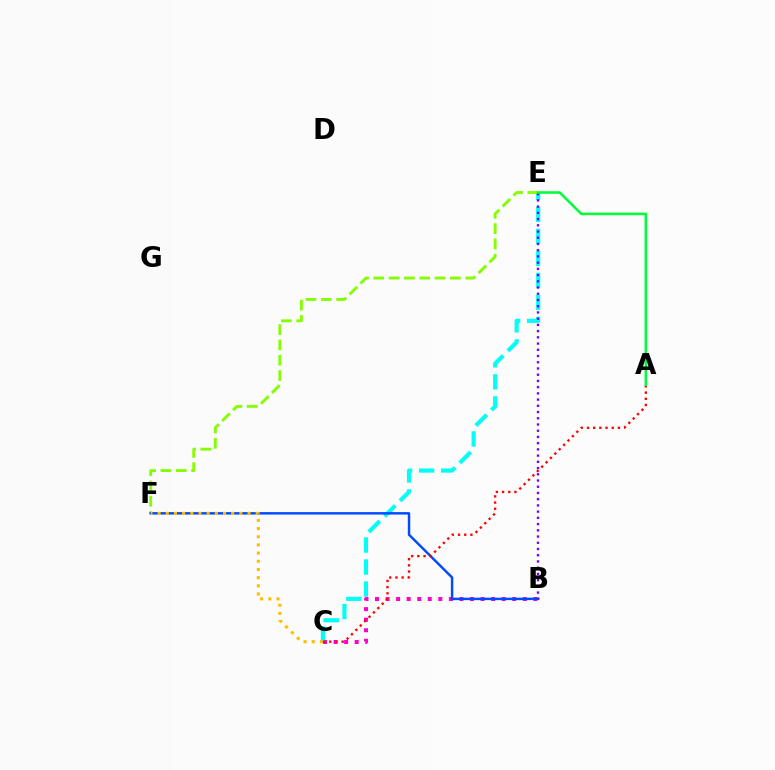{('B', 'C'): [{'color': '#ff00cf', 'line_style': 'dotted', 'thickness': 2.87}], ('C', 'E'): [{'color': '#00fff6', 'line_style': 'dashed', 'thickness': 2.99}], ('E', 'F'): [{'color': '#84ff00', 'line_style': 'dashed', 'thickness': 2.08}], ('B', 'F'): [{'color': '#004bff', 'line_style': 'solid', 'thickness': 1.77}], ('C', 'F'): [{'color': '#ffbd00', 'line_style': 'dotted', 'thickness': 2.22}], ('B', 'E'): [{'color': '#7200ff', 'line_style': 'dotted', 'thickness': 1.69}], ('A', 'C'): [{'color': '#ff0000', 'line_style': 'dotted', 'thickness': 1.68}], ('A', 'E'): [{'color': '#00ff39', 'line_style': 'solid', 'thickness': 1.83}]}